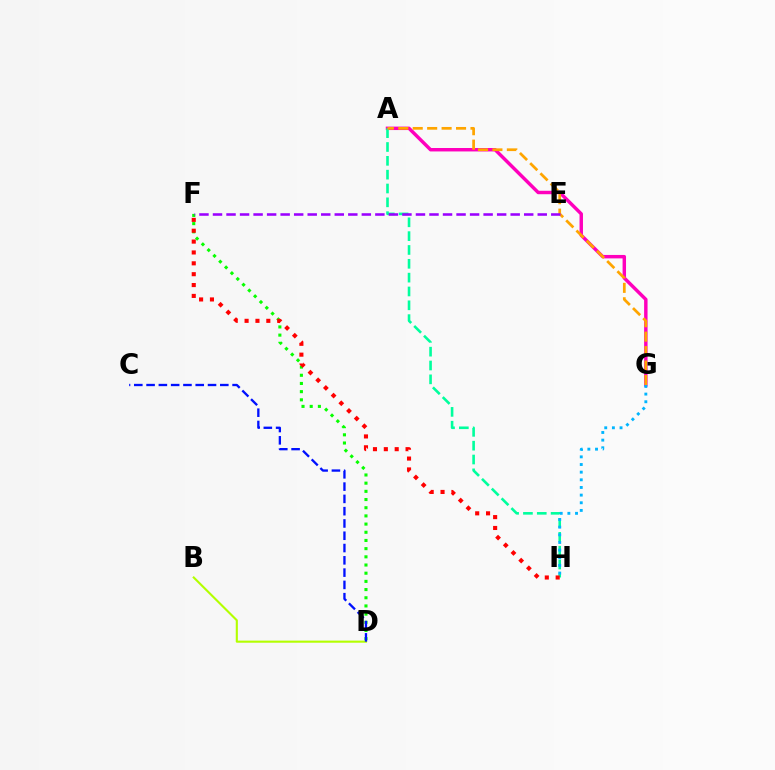{('A', 'G'): [{'color': '#ff00bd', 'line_style': 'solid', 'thickness': 2.48}, {'color': '#ffa500', 'line_style': 'dashed', 'thickness': 1.96}], ('A', 'H'): [{'color': '#00ff9d', 'line_style': 'dashed', 'thickness': 1.88}], ('D', 'F'): [{'color': '#08ff00', 'line_style': 'dotted', 'thickness': 2.22}], ('E', 'F'): [{'color': '#9b00ff', 'line_style': 'dashed', 'thickness': 1.84}], ('B', 'D'): [{'color': '#b3ff00', 'line_style': 'solid', 'thickness': 1.52}], ('F', 'H'): [{'color': '#ff0000', 'line_style': 'dotted', 'thickness': 2.95}], ('G', 'H'): [{'color': '#00b5ff', 'line_style': 'dotted', 'thickness': 2.08}], ('C', 'D'): [{'color': '#0010ff', 'line_style': 'dashed', 'thickness': 1.67}]}